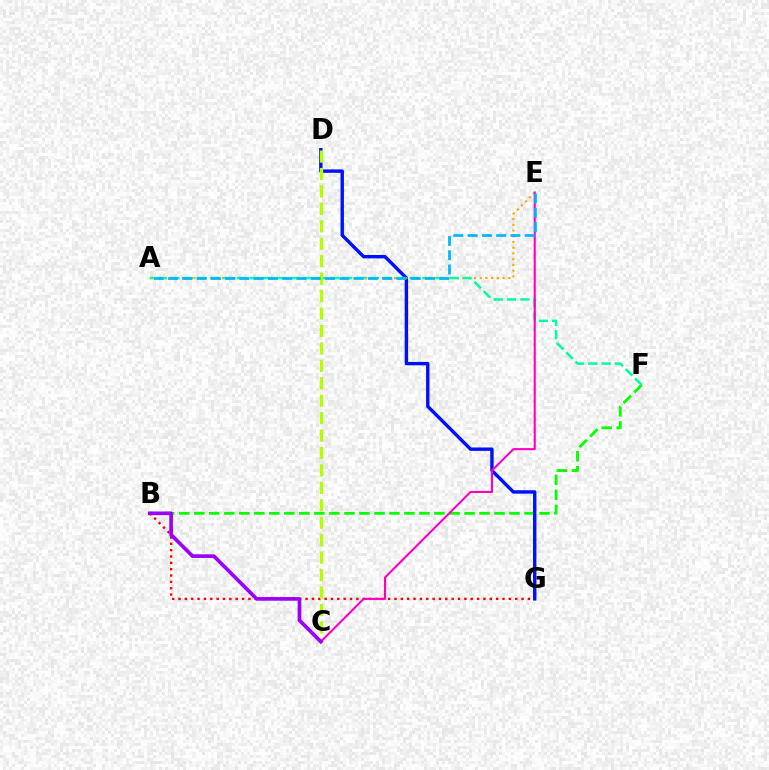{('B', 'F'): [{'color': '#08ff00', 'line_style': 'dashed', 'thickness': 2.04}], ('B', 'G'): [{'color': '#ff0000', 'line_style': 'dotted', 'thickness': 1.73}], ('D', 'G'): [{'color': '#0010ff', 'line_style': 'solid', 'thickness': 2.45}], ('A', 'E'): [{'color': '#ffa500', 'line_style': 'dotted', 'thickness': 1.56}, {'color': '#00b5ff', 'line_style': 'dashed', 'thickness': 1.94}], ('A', 'F'): [{'color': '#00ff9d', 'line_style': 'dashed', 'thickness': 1.8}], ('C', 'D'): [{'color': '#b3ff00', 'line_style': 'dashed', 'thickness': 2.37}], ('C', 'E'): [{'color': '#ff00bd', 'line_style': 'solid', 'thickness': 1.51}], ('B', 'C'): [{'color': '#9b00ff', 'line_style': 'solid', 'thickness': 2.65}]}